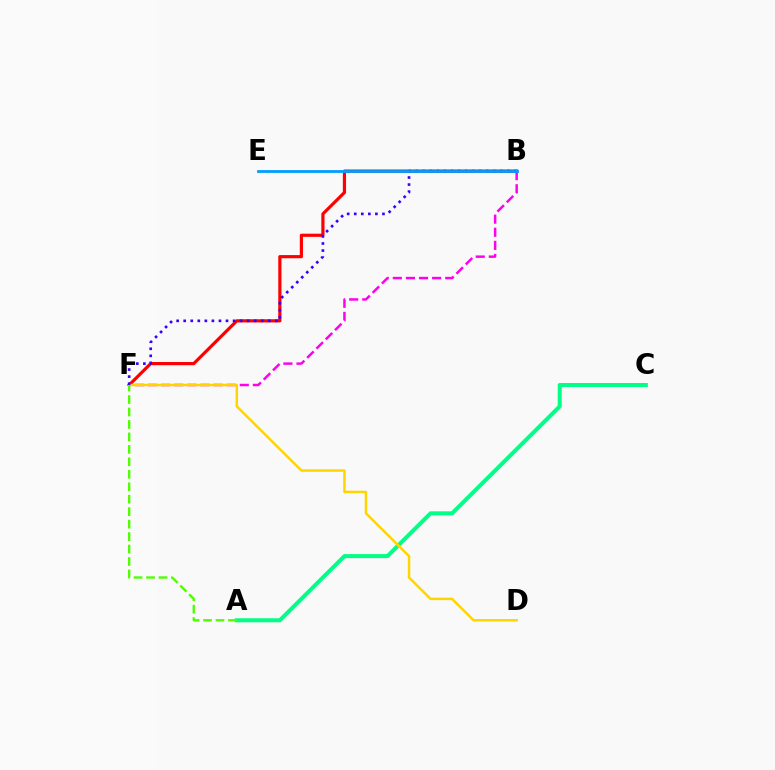{('A', 'C'): [{'color': '#00ff86', 'line_style': 'solid', 'thickness': 2.89}], ('B', 'F'): [{'color': '#ff00ed', 'line_style': 'dashed', 'thickness': 1.78}, {'color': '#ff0000', 'line_style': 'solid', 'thickness': 2.29}, {'color': '#3700ff', 'line_style': 'dotted', 'thickness': 1.92}], ('D', 'F'): [{'color': '#ffd500', 'line_style': 'solid', 'thickness': 1.77}], ('A', 'F'): [{'color': '#4fff00', 'line_style': 'dashed', 'thickness': 1.69}], ('B', 'E'): [{'color': '#009eff', 'line_style': 'solid', 'thickness': 2.01}]}